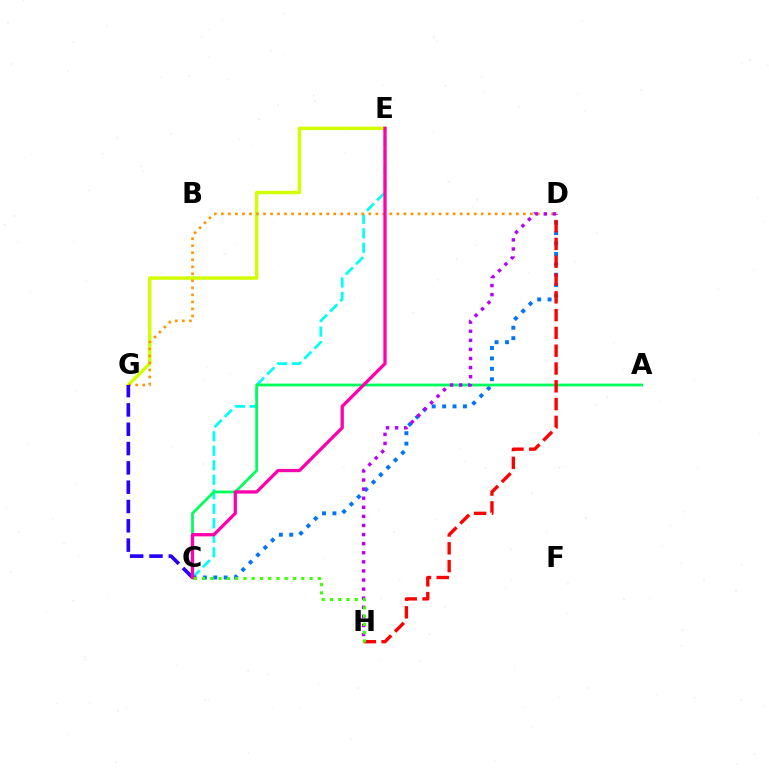{('C', 'E'): [{'color': '#00fff6', 'line_style': 'dashed', 'thickness': 1.97}, {'color': '#ff00ac', 'line_style': 'solid', 'thickness': 2.36}], ('E', 'G'): [{'color': '#d1ff00', 'line_style': 'solid', 'thickness': 2.48}], ('D', 'G'): [{'color': '#ff9400', 'line_style': 'dotted', 'thickness': 1.91}], ('C', 'G'): [{'color': '#2500ff', 'line_style': 'dashed', 'thickness': 2.62}], ('C', 'D'): [{'color': '#0074ff', 'line_style': 'dotted', 'thickness': 2.83}], ('A', 'C'): [{'color': '#00ff5c', 'line_style': 'solid', 'thickness': 2.0}], ('D', 'H'): [{'color': '#ff0000', 'line_style': 'dashed', 'thickness': 2.42}, {'color': '#b900ff', 'line_style': 'dotted', 'thickness': 2.47}], ('C', 'H'): [{'color': '#3dff00', 'line_style': 'dotted', 'thickness': 2.25}]}